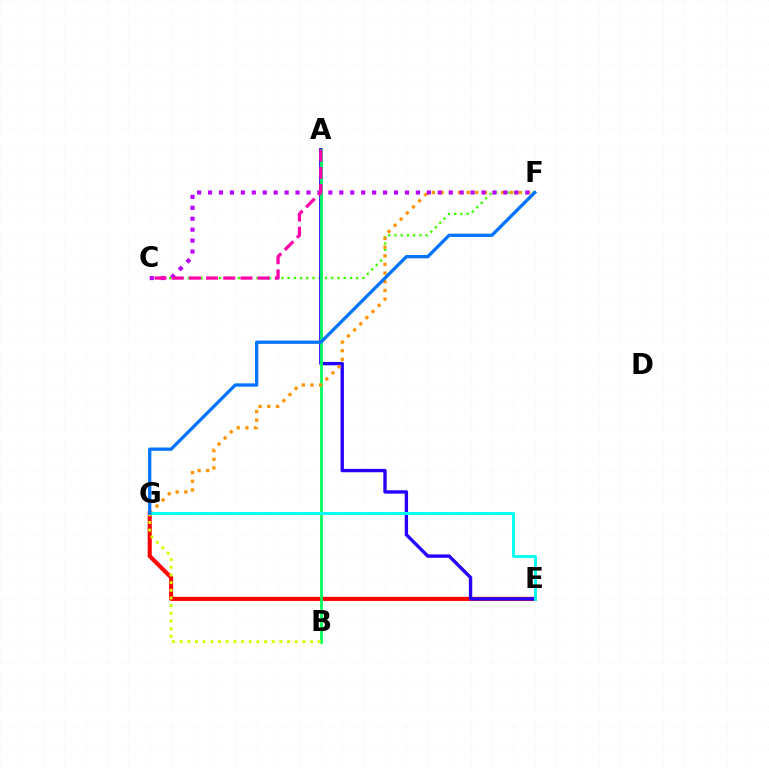{('C', 'F'): [{'color': '#3dff00', 'line_style': 'dotted', 'thickness': 1.69}, {'color': '#b900ff', 'line_style': 'dotted', 'thickness': 2.97}], ('E', 'G'): [{'color': '#ff0000', 'line_style': 'solid', 'thickness': 2.93}, {'color': '#00fff6', 'line_style': 'solid', 'thickness': 2.07}], ('A', 'E'): [{'color': '#2500ff', 'line_style': 'solid', 'thickness': 2.43}], ('A', 'B'): [{'color': '#00ff5c', 'line_style': 'solid', 'thickness': 2.0}], ('F', 'G'): [{'color': '#ff9400', 'line_style': 'dotted', 'thickness': 2.35}, {'color': '#0074ff', 'line_style': 'solid', 'thickness': 2.37}], ('A', 'C'): [{'color': '#ff00ac', 'line_style': 'dashed', 'thickness': 2.33}], ('B', 'G'): [{'color': '#d1ff00', 'line_style': 'dotted', 'thickness': 2.08}]}